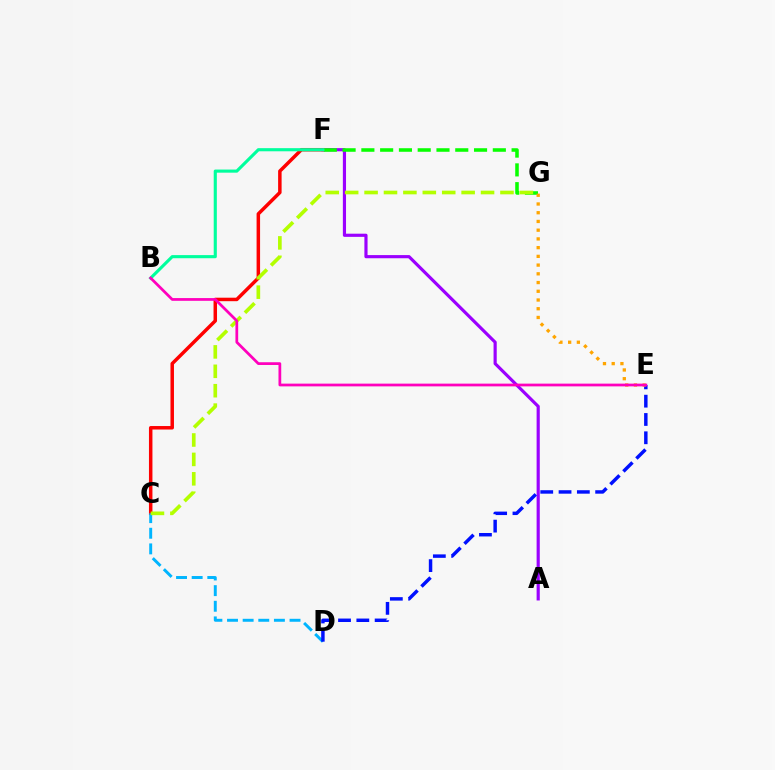{('A', 'F'): [{'color': '#9b00ff', 'line_style': 'solid', 'thickness': 2.28}], ('C', 'F'): [{'color': '#ff0000', 'line_style': 'solid', 'thickness': 2.51}], ('C', 'D'): [{'color': '#00b5ff', 'line_style': 'dashed', 'thickness': 2.12}], ('F', 'G'): [{'color': '#08ff00', 'line_style': 'dashed', 'thickness': 2.55}], ('B', 'F'): [{'color': '#00ff9d', 'line_style': 'solid', 'thickness': 2.25}], ('C', 'G'): [{'color': '#b3ff00', 'line_style': 'dashed', 'thickness': 2.64}], ('D', 'E'): [{'color': '#0010ff', 'line_style': 'dashed', 'thickness': 2.49}], ('E', 'G'): [{'color': '#ffa500', 'line_style': 'dotted', 'thickness': 2.37}], ('B', 'E'): [{'color': '#ff00bd', 'line_style': 'solid', 'thickness': 1.98}]}